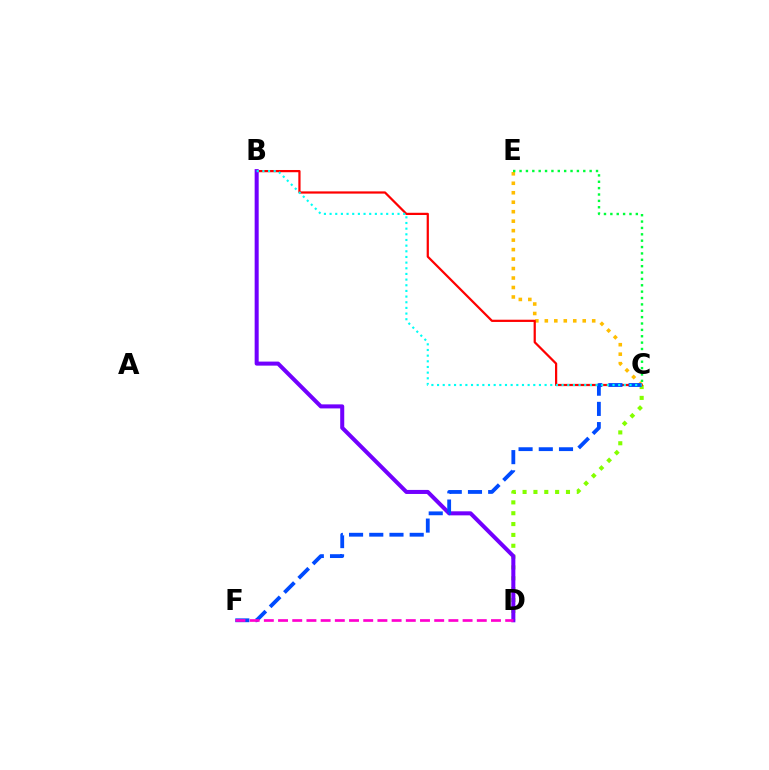{('C', 'E'): [{'color': '#ffbd00', 'line_style': 'dotted', 'thickness': 2.57}, {'color': '#00ff39', 'line_style': 'dotted', 'thickness': 1.73}], ('C', 'D'): [{'color': '#84ff00', 'line_style': 'dotted', 'thickness': 2.95}], ('B', 'C'): [{'color': '#ff0000', 'line_style': 'solid', 'thickness': 1.6}, {'color': '#00fff6', 'line_style': 'dotted', 'thickness': 1.54}], ('B', 'D'): [{'color': '#7200ff', 'line_style': 'solid', 'thickness': 2.91}], ('C', 'F'): [{'color': '#004bff', 'line_style': 'dashed', 'thickness': 2.75}], ('D', 'F'): [{'color': '#ff00cf', 'line_style': 'dashed', 'thickness': 1.93}]}